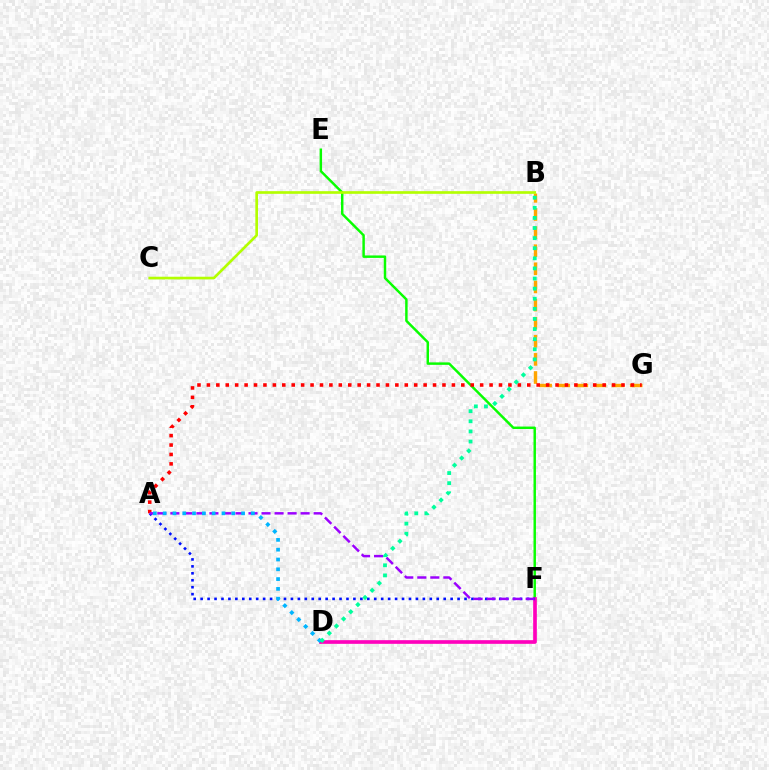{('E', 'F'): [{'color': '#08ff00', 'line_style': 'solid', 'thickness': 1.77}], ('B', 'G'): [{'color': '#ffa500', 'line_style': 'dashed', 'thickness': 2.46}], ('A', 'G'): [{'color': '#ff0000', 'line_style': 'dotted', 'thickness': 2.56}], ('D', 'F'): [{'color': '#ff00bd', 'line_style': 'solid', 'thickness': 2.64}], ('A', 'F'): [{'color': '#0010ff', 'line_style': 'dotted', 'thickness': 1.89}, {'color': '#9b00ff', 'line_style': 'dashed', 'thickness': 1.77}], ('A', 'D'): [{'color': '#00b5ff', 'line_style': 'dotted', 'thickness': 2.66}], ('B', 'D'): [{'color': '#00ff9d', 'line_style': 'dotted', 'thickness': 2.75}], ('B', 'C'): [{'color': '#b3ff00', 'line_style': 'solid', 'thickness': 1.91}]}